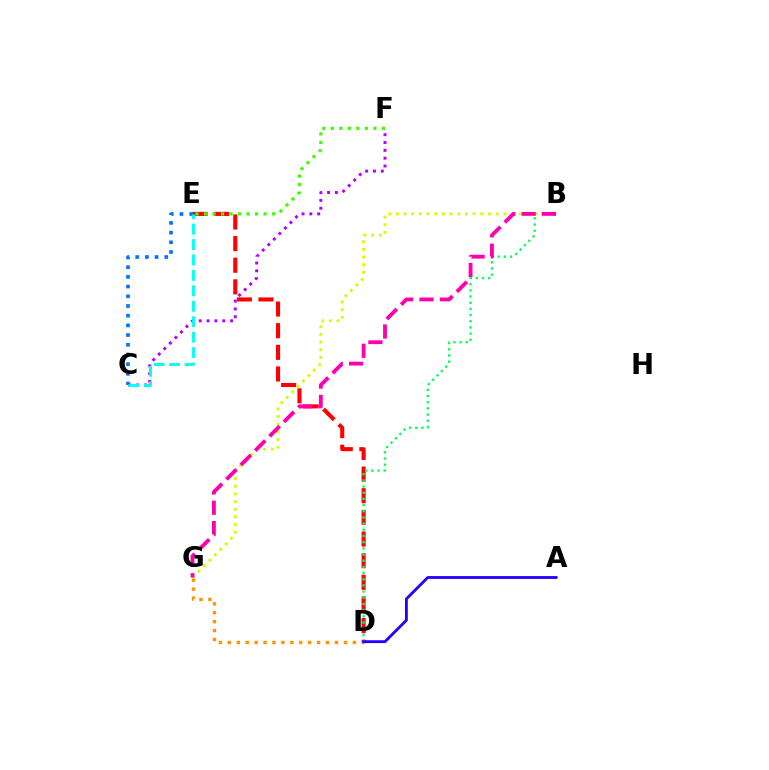{('D', 'E'): [{'color': '#ff0000', 'line_style': 'dashed', 'thickness': 2.94}], ('C', 'F'): [{'color': '#b900ff', 'line_style': 'dotted', 'thickness': 2.13}], ('B', 'D'): [{'color': '#00ff5c', 'line_style': 'dotted', 'thickness': 1.68}], ('B', 'G'): [{'color': '#d1ff00', 'line_style': 'dotted', 'thickness': 2.09}, {'color': '#ff00ac', 'line_style': 'dashed', 'thickness': 2.76}], ('D', 'G'): [{'color': '#ff9400', 'line_style': 'dotted', 'thickness': 2.42}], ('C', 'E'): [{'color': '#0074ff', 'line_style': 'dotted', 'thickness': 2.63}, {'color': '#00fff6', 'line_style': 'dashed', 'thickness': 2.1}], ('E', 'F'): [{'color': '#3dff00', 'line_style': 'dotted', 'thickness': 2.31}], ('A', 'D'): [{'color': '#2500ff', 'line_style': 'solid', 'thickness': 2.04}]}